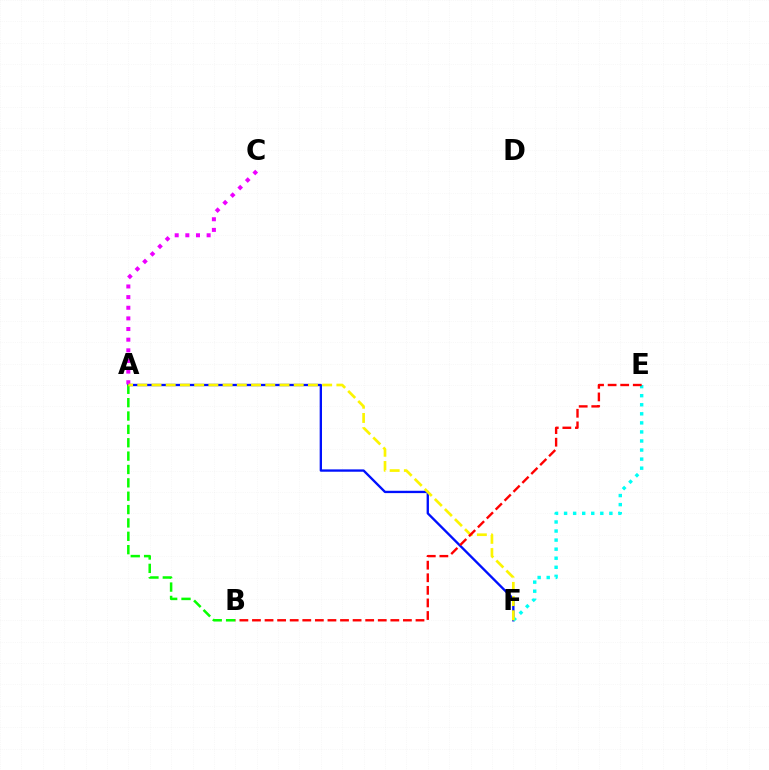{('A', 'F'): [{'color': '#0010ff', 'line_style': 'solid', 'thickness': 1.68}, {'color': '#fcf500', 'line_style': 'dashed', 'thickness': 1.93}], ('A', 'C'): [{'color': '#ee00ff', 'line_style': 'dotted', 'thickness': 2.89}], ('E', 'F'): [{'color': '#00fff6', 'line_style': 'dotted', 'thickness': 2.46}], ('A', 'B'): [{'color': '#08ff00', 'line_style': 'dashed', 'thickness': 1.82}], ('B', 'E'): [{'color': '#ff0000', 'line_style': 'dashed', 'thickness': 1.71}]}